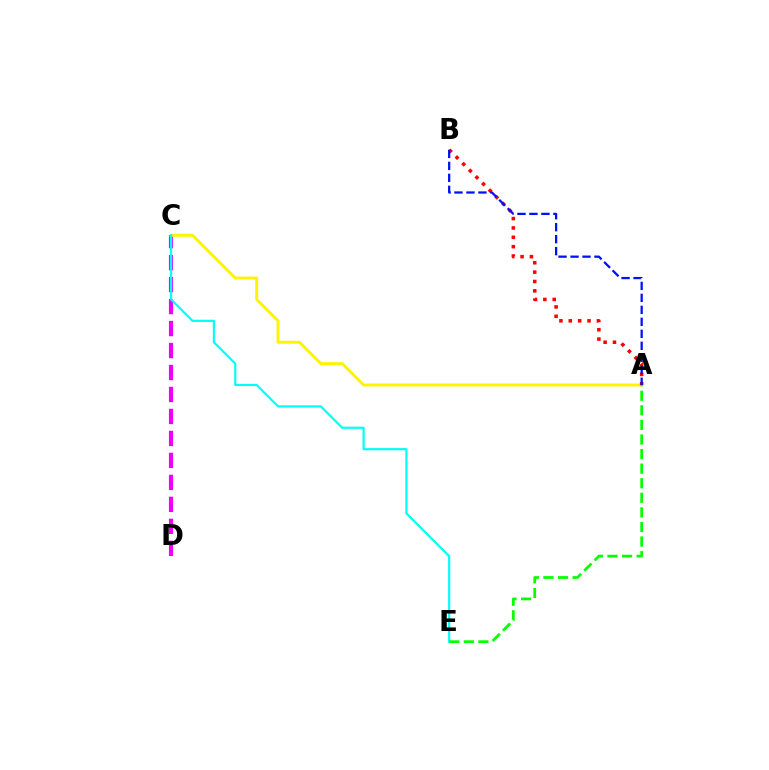{('C', 'D'): [{'color': '#ee00ff', 'line_style': 'dashed', 'thickness': 2.99}], ('A', 'C'): [{'color': '#fcf500', 'line_style': 'solid', 'thickness': 2.11}], ('C', 'E'): [{'color': '#00fff6', 'line_style': 'solid', 'thickness': 1.56}], ('A', 'B'): [{'color': '#ff0000', 'line_style': 'dotted', 'thickness': 2.54}, {'color': '#0010ff', 'line_style': 'dashed', 'thickness': 1.63}], ('A', 'E'): [{'color': '#08ff00', 'line_style': 'dashed', 'thickness': 1.98}]}